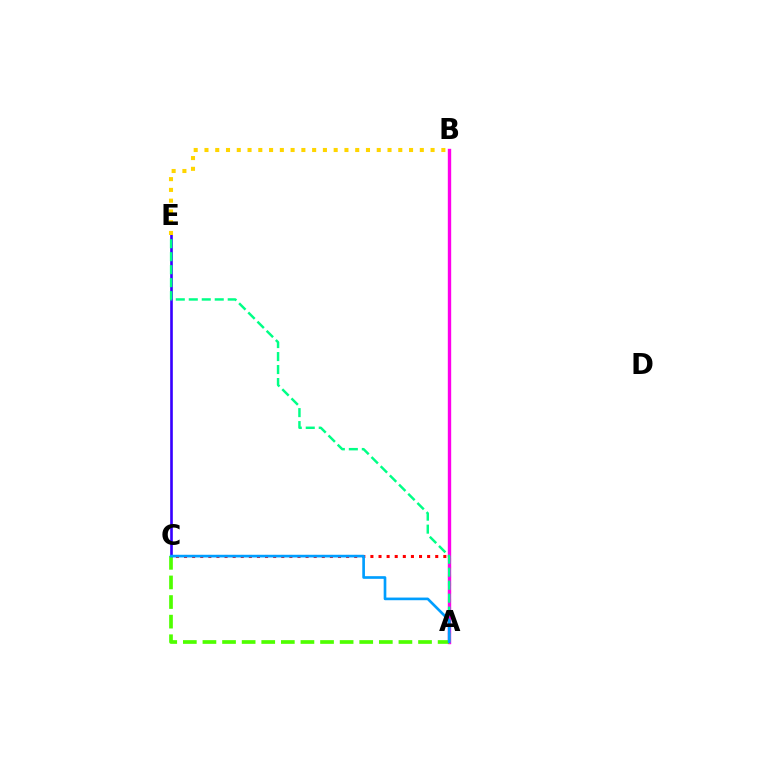{('C', 'E'): [{'color': '#3700ff', 'line_style': 'solid', 'thickness': 1.9}], ('A', 'C'): [{'color': '#ff0000', 'line_style': 'dotted', 'thickness': 2.2}, {'color': '#4fff00', 'line_style': 'dashed', 'thickness': 2.66}, {'color': '#009eff', 'line_style': 'solid', 'thickness': 1.92}], ('A', 'B'): [{'color': '#ff00ed', 'line_style': 'solid', 'thickness': 2.43}], ('A', 'E'): [{'color': '#00ff86', 'line_style': 'dashed', 'thickness': 1.76}], ('B', 'E'): [{'color': '#ffd500', 'line_style': 'dotted', 'thickness': 2.93}]}